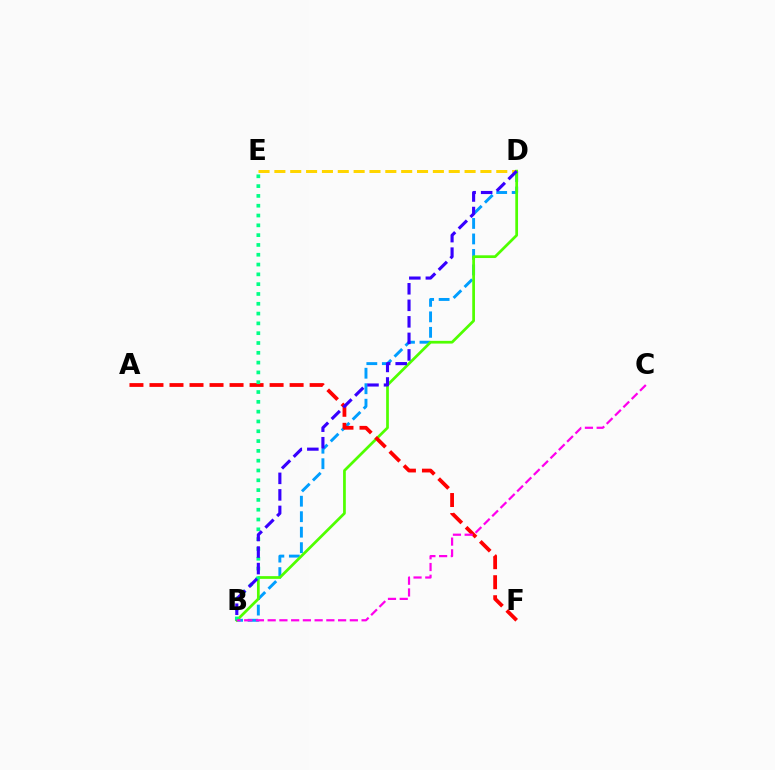{('D', 'E'): [{'color': '#ffd500', 'line_style': 'dashed', 'thickness': 2.15}], ('B', 'D'): [{'color': '#009eff', 'line_style': 'dashed', 'thickness': 2.1}, {'color': '#4fff00', 'line_style': 'solid', 'thickness': 1.97}, {'color': '#3700ff', 'line_style': 'dashed', 'thickness': 2.25}], ('A', 'F'): [{'color': '#ff0000', 'line_style': 'dashed', 'thickness': 2.72}], ('B', 'E'): [{'color': '#00ff86', 'line_style': 'dotted', 'thickness': 2.66}], ('B', 'C'): [{'color': '#ff00ed', 'line_style': 'dashed', 'thickness': 1.59}]}